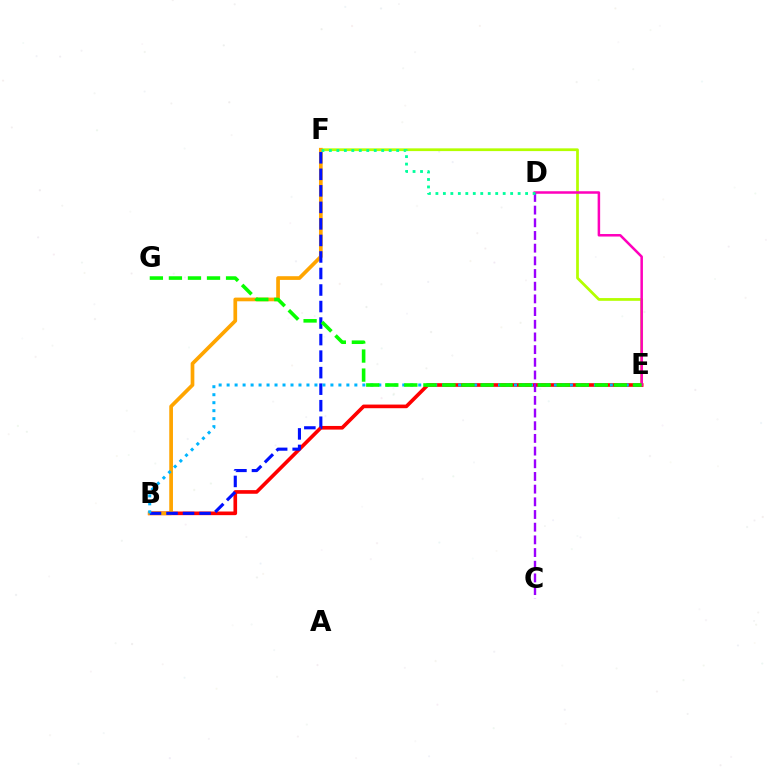{('E', 'F'): [{'color': '#b3ff00', 'line_style': 'solid', 'thickness': 1.98}], ('B', 'E'): [{'color': '#ff0000', 'line_style': 'solid', 'thickness': 2.62}, {'color': '#00b5ff', 'line_style': 'dotted', 'thickness': 2.17}], ('B', 'F'): [{'color': '#ffa500', 'line_style': 'solid', 'thickness': 2.67}, {'color': '#0010ff', 'line_style': 'dashed', 'thickness': 2.25}], ('D', 'E'): [{'color': '#ff00bd', 'line_style': 'solid', 'thickness': 1.81}], ('C', 'D'): [{'color': '#9b00ff', 'line_style': 'dashed', 'thickness': 1.72}], ('E', 'G'): [{'color': '#08ff00', 'line_style': 'dashed', 'thickness': 2.59}], ('D', 'F'): [{'color': '#00ff9d', 'line_style': 'dotted', 'thickness': 2.03}]}